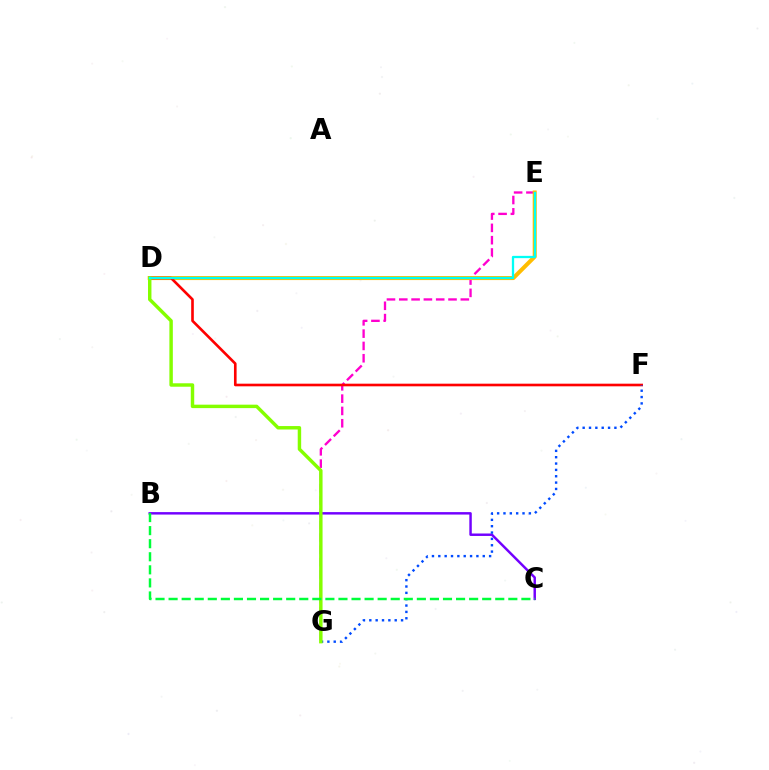{('E', 'G'): [{'color': '#ff00cf', 'line_style': 'dashed', 'thickness': 1.67}], ('D', 'E'): [{'color': '#ffbd00', 'line_style': 'solid', 'thickness': 2.91}, {'color': '#00fff6', 'line_style': 'solid', 'thickness': 1.65}], ('D', 'F'): [{'color': '#ff0000', 'line_style': 'solid', 'thickness': 1.9}], ('B', 'C'): [{'color': '#7200ff', 'line_style': 'solid', 'thickness': 1.77}, {'color': '#00ff39', 'line_style': 'dashed', 'thickness': 1.78}], ('F', 'G'): [{'color': '#004bff', 'line_style': 'dotted', 'thickness': 1.73}], ('D', 'G'): [{'color': '#84ff00', 'line_style': 'solid', 'thickness': 2.48}]}